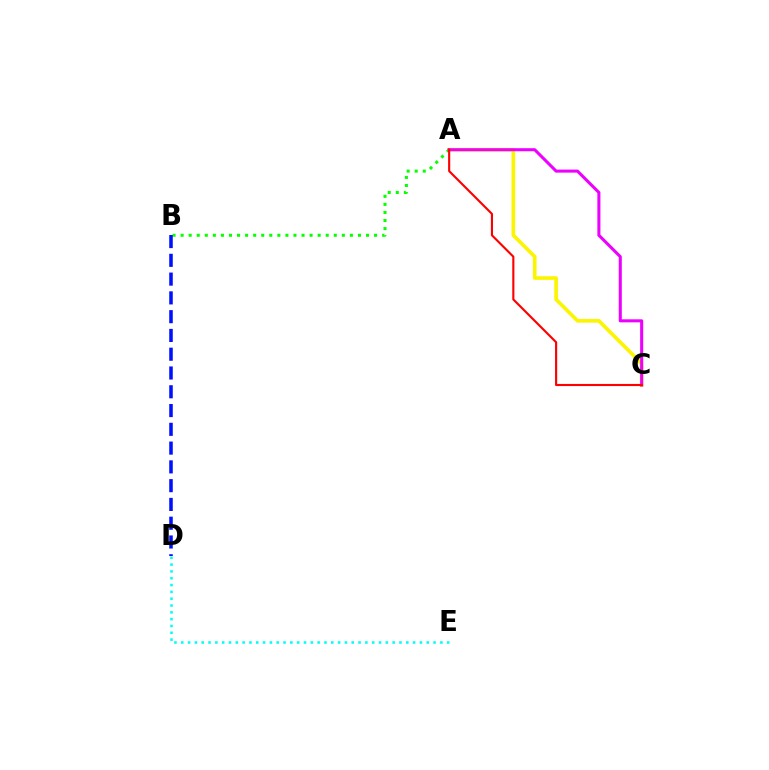{('A', 'C'): [{'color': '#fcf500', 'line_style': 'solid', 'thickness': 2.61}, {'color': '#ee00ff', 'line_style': 'solid', 'thickness': 2.2}, {'color': '#ff0000', 'line_style': 'solid', 'thickness': 1.53}], ('A', 'B'): [{'color': '#08ff00', 'line_style': 'dotted', 'thickness': 2.19}], ('B', 'D'): [{'color': '#0010ff', 'line_style': 'dashed', 'thickness': 2.55}], ('D', 'E'): [{'color': '#00fff6', 'line_style': 'dotted', 'thickness': 1.85}]}